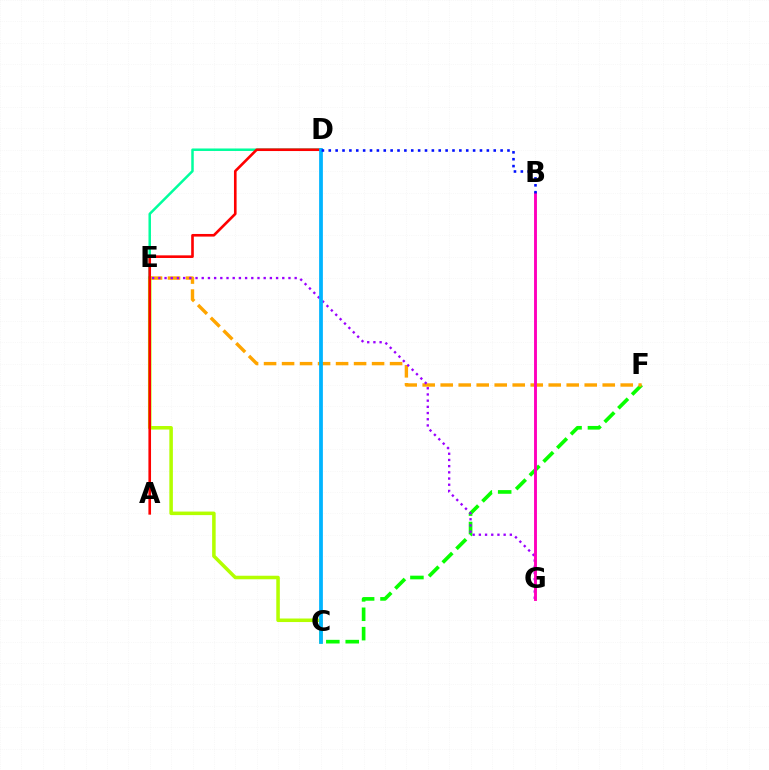{('C', 'F'): [{'color': '#08ff00', 'line_style': 'dashed', 'thickness': 2.63}], ('E', 'F'): [{'color': '#ffa500', 'line_style': 'dashed', 'thickness': 2.45}], ('E', 'G'): [{'color': '#9b00ff', 'line_style': 'dotted', 'thickness': 1.68}], ('C', 'E'): [{'color': '#b3ff00', 'line_style': 'solid', 'thickness': 2.55}], ('B', 'G'): [{'color': '#ff00bd', 'line_style': 'solid', 'thickness': 2.08}], ('D', 'E'): [{'color': '#00ff9d', 'line_style': 'solid', 'thickness': 1.8}], ('A', 'D'): [{'color': '#ff0000', 'line_style': 'solid', 'thickness': 1.89}], ('C', 'D'): [{'color': '#00b5ff', 'line_style': 'solid', 'thickness': 2.71}], ('B', 'D'): [{'color': '#0010ff', 'line_style': 'dotted', 'thickness': 1.87}]}